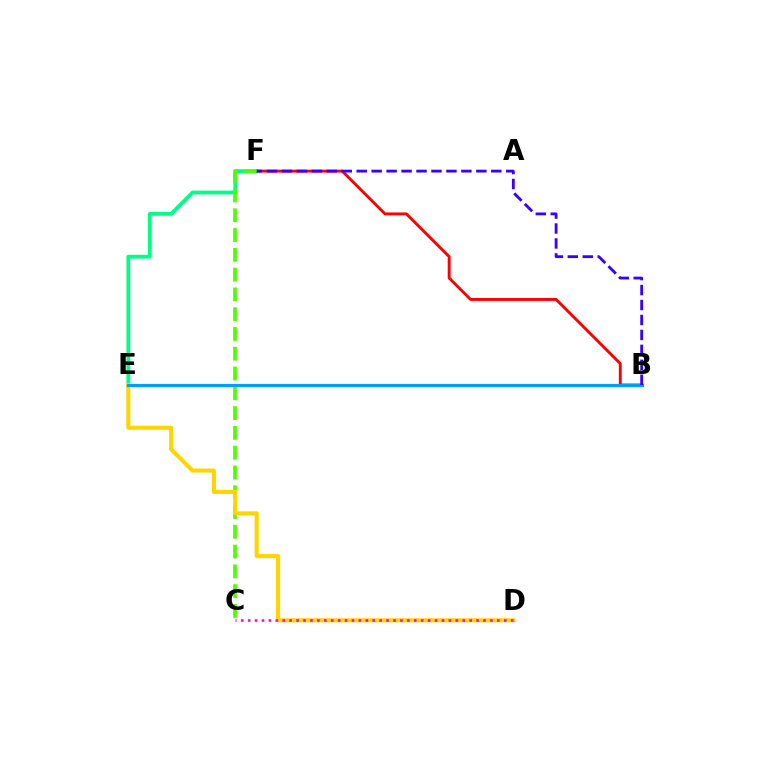{('E', 'F'): [{'color': '#00ff86', 'line_style': 'solid', 'thickness': 2.72}], ('B', 'F'): [{'color': '#ff0000', 'line_style': 'solid', 'thickness': 2.09}, {'color': '#3700ff', 'line_style': 'dashed', 'thickness': 2.03}], ('C', 'F'): [{'color': '#4fff00', 'line_style': 'dashed', 'thickness': 2.69}], ('D', 'E'): [{'color': '#ffd500', 'line_style': 'solid', 'thickness': 2.94}], ('B', 'E'): [{'color': '#009eff', 'line_style': 'solid', 'thickness': 2.3}], ('C', 'D'): [{'color': '#ff00ed', 'line_style': 'dotted', 'thickness': 1.88}]}